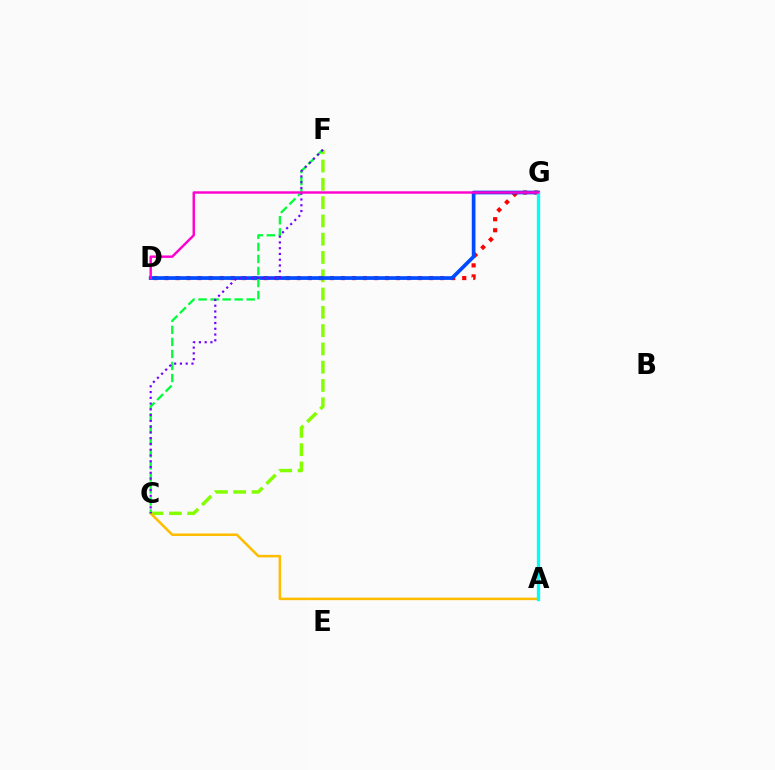{('C', 'F'): [{'color': '#84ff00', 'line_style': 'dashed', 'thickness': 2.48}, {'color': '#00ff39', 'line_style': 'dashed', 'thickness': 1.64}, {'color': '#7200ff', 'line_style': 'dotted', 'thickness': 1.57}], ('D', 'G'): [{'color': '#ff0000', 'line_style': 'dotted', 'thickness': 3.0}, {'color': '#004bff', 'line_style': 'solid', 'thickness': 2.67}, {'color': '#ff00cf', 'line_style': 'solid', 'thickness': 1.75}], ('A', 'C'): [{'color': '#ffbd00', 'line_style': 'solid', 'thickness': 1.82}], ('A', 'G'): [{'color': '#00fff6', 'line_style': 'solid', 'thickness': 2.39}]}